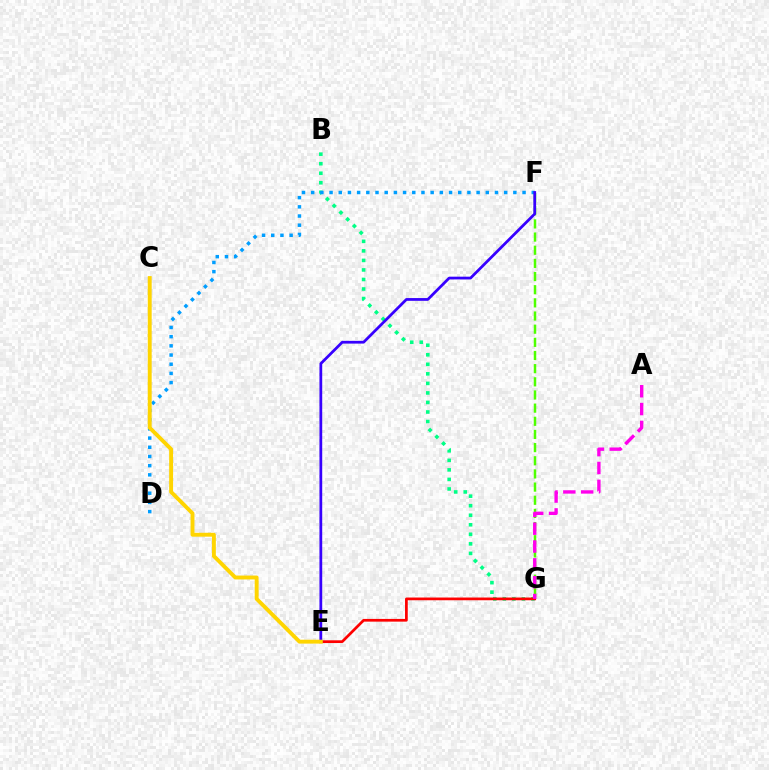{('B', 'G'): [{'color': '#00ff86', 'line_style': 'dotted', 'thickness': 2.59}], ('D', 'F'): [{'color': '#009eff', 'line_style': 'dotted', 'thickness': 2.5}], ('E', 'G'): [{'color': '#ff0000', 'line_style': 'solid', 'thickness': 1.96}], ('F', 'G'): [{'color': '#4fff00', 'line_style': 'dashed', 'thickness': 1.79}], ('E', 'F'): [{'color': '#3700ff', 'line_style': 'solid', 'thickness': 1.99}], ('A', 'G'): [{'color': '#ff00ed', 'line_style': 'dashed', 'thickness': 2.42}], ('C', 'E'): [{'color': '#ffd500', 'line_style': 'solid', 'thickness': 2.81}]}